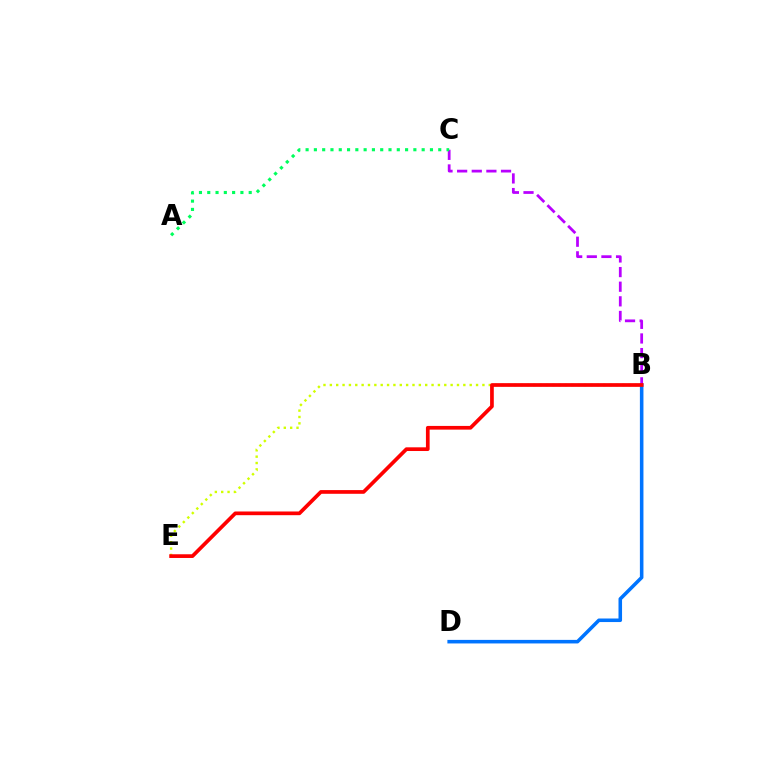{('B', 'D'): [{'color': '#0074ff', 'line_style': 'solid', 'thickness': 2.56}], ('B', 'C'): [{'color': '#b900ff', 'line_style': 'dashed', 'thickness': 1.99}], ('A', 'C'): [{'color': '#00ff5c', 'line_style': 'dotted', 'thickness': 2.25}], ('B', 'E'): [{'color': '#d1ff00', 'line_style': 'dotted', 'thickness': 1.73}, {'color': '#ff0000', 'line_style': 'solid', 'thickness': 2.66}]}